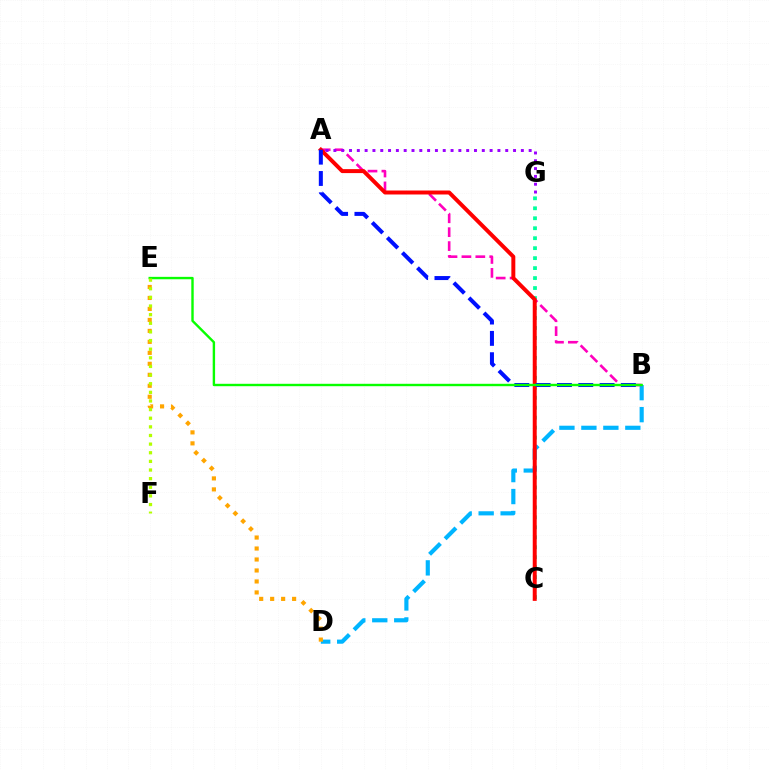{('C', 'G'): [{'color': '#00ff9d', 'line_style': 'dotted', 'thickness': 2.71}], ('B', 'D'): [{'color': '#00b5ff', 'line_style': 'dashed', 'thickness': 2.98}], ('A', 'B'): [{'color': '#ff00bd', 'line_style': 'dashed', 'thickness': 1.89}, {'color': '#0010ff', 'line_style': 'dashed', 'thickness': 2.9}], ('D', 'E'): [{'color': '#ffa500', 'line_style': 'dotted', 'thickness': 2.98}], ('A', 'C'): [{'color': '#ff0000', 'line_style': 'solid', 'thickness': 2.86}], ('A', 'G'): [{'color': '#9b00ff', 'line_style': 'dotted', 'thickness': 2.12}], ('B', 'E'): [{'color': '#08ff00', 'line_style': 'solid', 'thickness': 1.73}], ('E', 'F'): [{'color': '#b3ff00', 'line_style': 'dotted', 'thickness': 2.35}]}